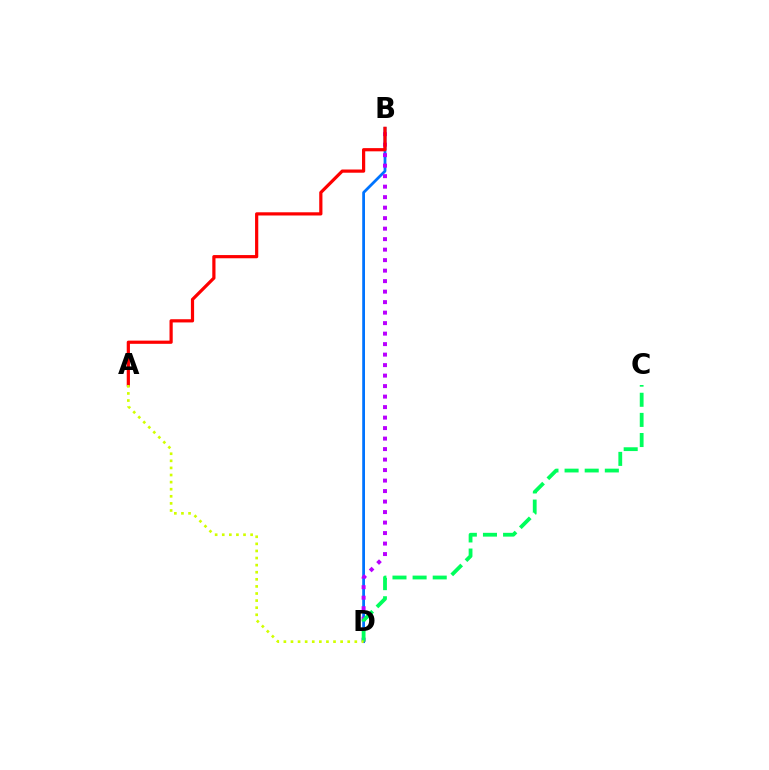{('B', 'D'): [{'color': '#0074ff', 'line_style': 'solid', 'thickness': 2.0}, {'color': '#b900ff', 'line_style': 'dotted', 'thickness': 2.85}], ('C', 'D'): [{'color': '#00ff5c', 'line_style': 'dashed', 'thickness': 2.73}], ('A', 'B'): [{'color': '#ff0000', 'line_style': 'solid', 'thickness': 2.31}], ('A', 'D'): [{'color': '#d1ff00', 'line_style': 'dotted', 'thickness': 1.93}]}